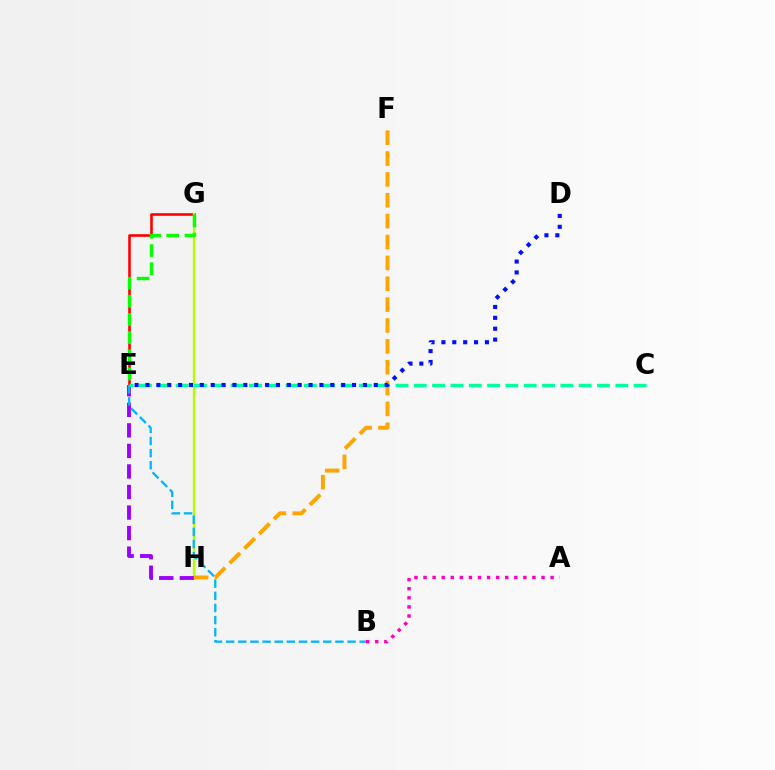{('E', 'G'): [{'color': '#ff0000', 'line_style': 'solid', 'thickness': 1.89}, {'color': '#08ff00', 'line_style': 'dashed', 'thickness': 2.47}], ('G', 'H'): [{'color': '#b3ff00', 'line_style': 'solid', 'thickness': 1.65}], ('E', 'H'): [{'color': '#9b00ff', 'line_style': 'dashed', 'thickness': 2.79}], ('B', 'E'): [{'color': '#00b5ff', 'line_style': 'dashed', 'thickness': 1.65}], ('A', 'B'): [{'color': '#ff00bd', 'line_style': 'dotted', 'thickness': 2.47}], ('F', 'H'): [{'color': '#ffa500', 'line_style': 'dashed', 'thickness': 2.83}], ('C', 'E'): [{'color': '#00ff9d', 'line_style': 'dashed', 'thickness': 2.49}], ('D', 'E'): [{'color': '#0010ff', 'line_style': 'dotted', 'thickness': 2.95}]}